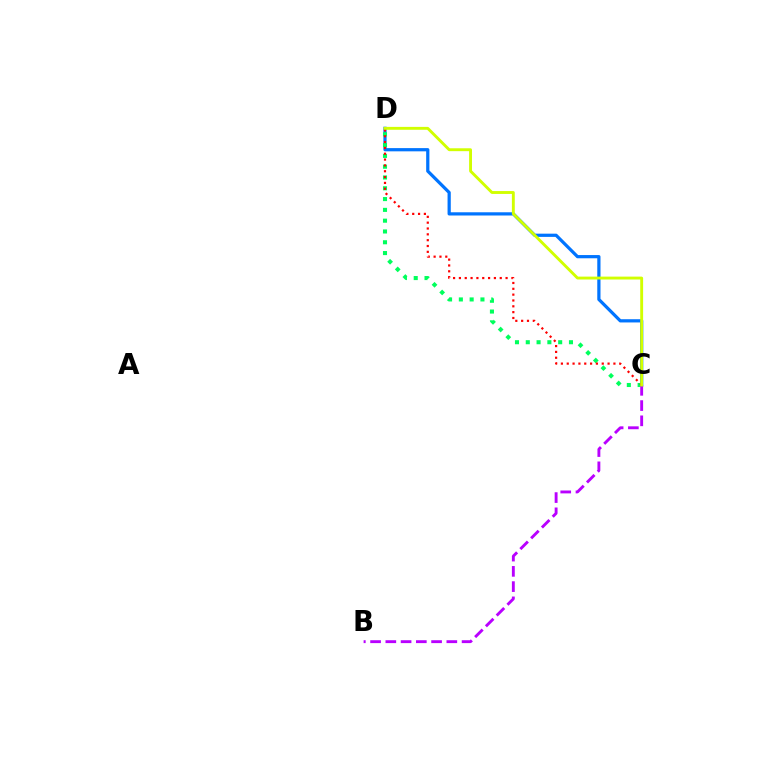{('C', 'D'): [{'color': '#0074ff', 'line_style': 'solid', 'thickness': 2.32}, {'color': '#00ff5c', 'line_style': 'dotted', 'thickness': 2.93}, {'color': '#ff0000', 'line_style': 'dotted', 'thickness': 1.59}, {'color': '#d1ff00', 'line_style': 'solid', 'thickness': 2.08}], ('B', 'C'): [{'color': '#b900ff', 'line_style': 'dashed', 'thickness': 2.07}]}